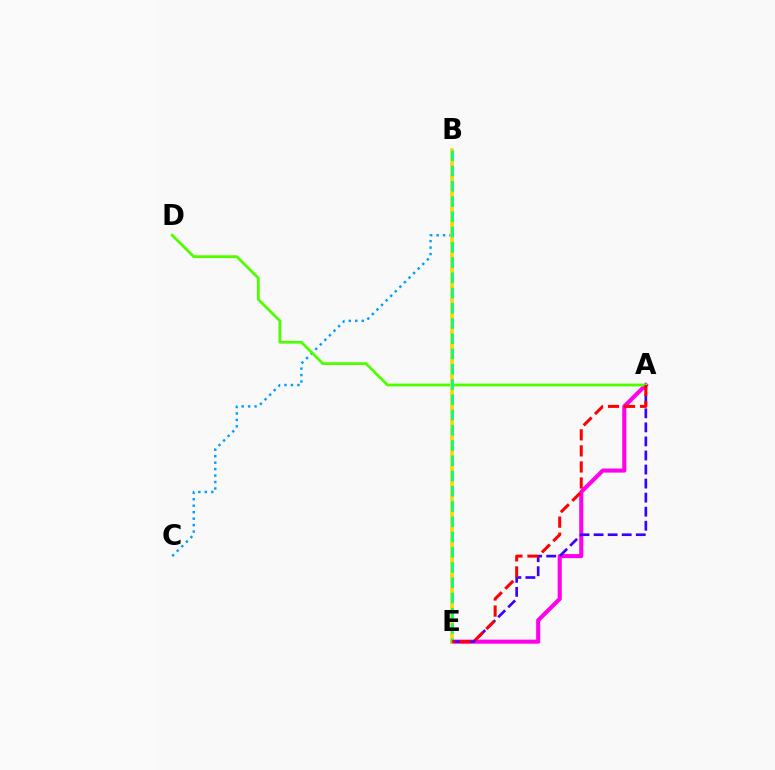{('A', 'E'): [{'color': '#ff00ed', 'line_style': 'solid', 'thickness': 2.93}, {'color': '#3700ff', 'line_style': 'dashed', 'thickness': 1.91}, {'color': '#ff0000', 'line_style': 'dashed', 'thickness': 2.18}], ('B', 'C'): [{'color': '#009eff', 'line_style': 'dotted', 'thickness': 1.75}], ('A', 'D'): [{'color': '#4fff00', 'line_style': 'solid', 'thickness': 2.02}], ('B', 'E'): [{'color': '#ffd500', 'line_style': 'solid', 'thickness': 2.63}, {'color': '#00ff86', 'line_style': 'dashed', 'thickness': 2.07}]}